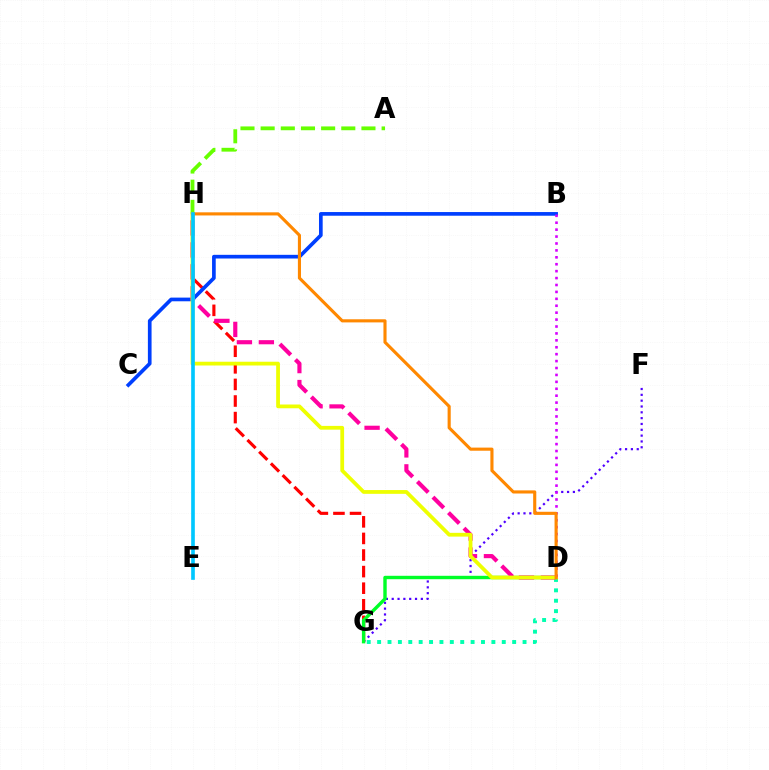{('F', 'G'): [{'color': '#4f00ff', 'line_style': 'dotted', 'thickness': 1.58}], ('G', 'H'): [{'color': '#ff0000', 'line_style': 'dashed', 'thickness': 2.25}], ('D', 'G'): [{'color': '#00ffaf', 'line_style': 'dotted', 'thickness': 2.82}, {'color': '#00ff27', 'line_style': 'solid', 'thickness': 2.45}], ('B', 'C'): [{'color': '#003fff', 'line_style': 'solid', 'thickness': 2.65}], ('D', 'H'): [{'color': '#ff00a0', 'line_style': 'dashed', 'thickness': 2.98}, {'color': '#eeff00', 'line_style': 'solid', 'thickness': 2.71}, {'color': '#ff8800', 'line_style': 'solid', 'thickness': 2.25}], ('A', 'H'): [{'color': '#66ff00', 'line_style': 'dashed', 'thickness': 2.74}], ('B', 'D'): [{'color': '#d600ff', 'line_style': 'dotted', 'thickness': 1.88}], ('E', 'H'): [{'color': '#00c7ff', 'line_style': 'solid', 'thickness': 2.63}]}